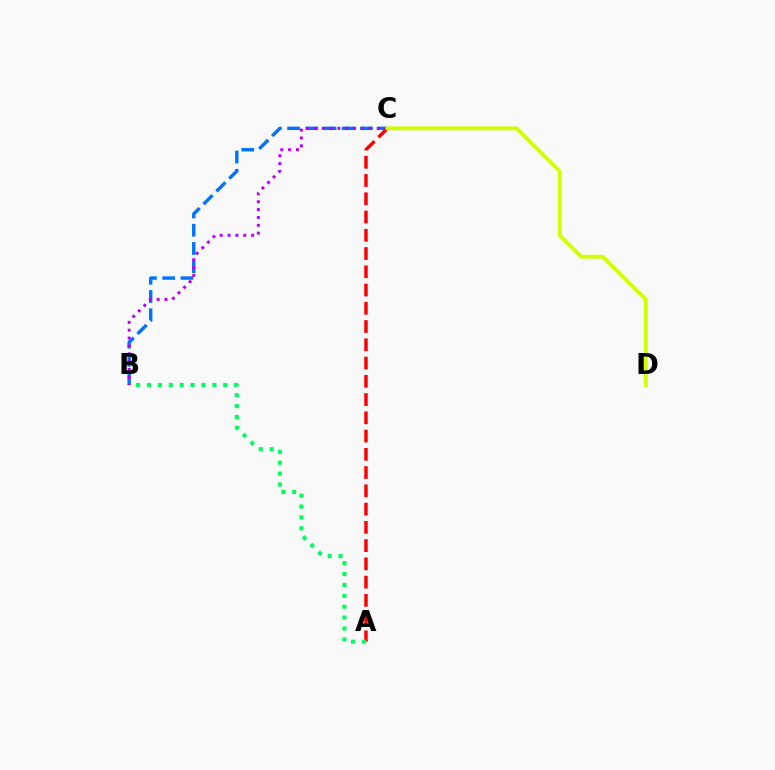{('B', 'C'): [{'color': '#0074ff', 'line_style': 'dashed', 'thickness': 2.48}, {'color': '#b900ff', 'line_style': 'dotted', 'thickness': 2.13}], ('A', 'C'): [{'color': '#ff0000', 'line_style': 'dashed', 'thickness': 2.48}], ('A', 'B'): [{'color': '#00ff5c', 'line_style': 'dotted', 'thickness': 2.96}], ('C', 'D'): [{'color': '#d1ff00', 'line_style': 'solid', 'thickness': 2.78}]}